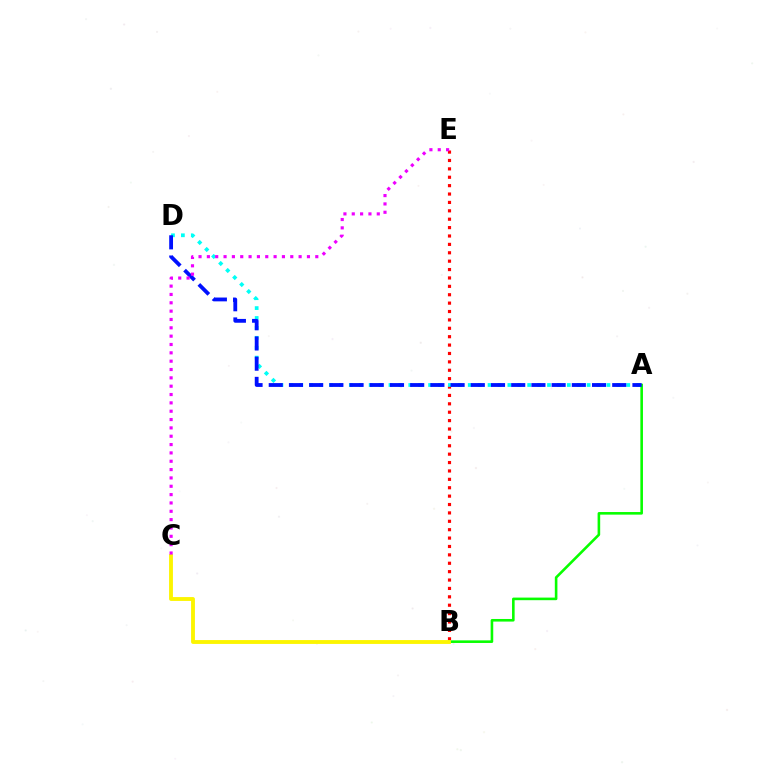{('B', 'E'): [{'color': '#ff0000', 'line_style': 'dotted', 'thickness': 2.28}], ('A', 'B'): [{'color': '#08ff00', 'line_style': 'solid', 'thickness': 1.87}], ('B', 'C'): [{'color': '#fcf500', 'line_style': 'solid', 'thickness': 2.77}], ('A', 'D'): [{'color': '#00fff6', 'line_style': 'dotted', 'thickness': 2.69}, {'color': '#0010ff', 'line_style': 'dashed', 'thickness': 2.74}], ('C', 'E'): [{'color': '#ee00ff', 'line_style': 'dotted', 'thickness': 2.27}]}